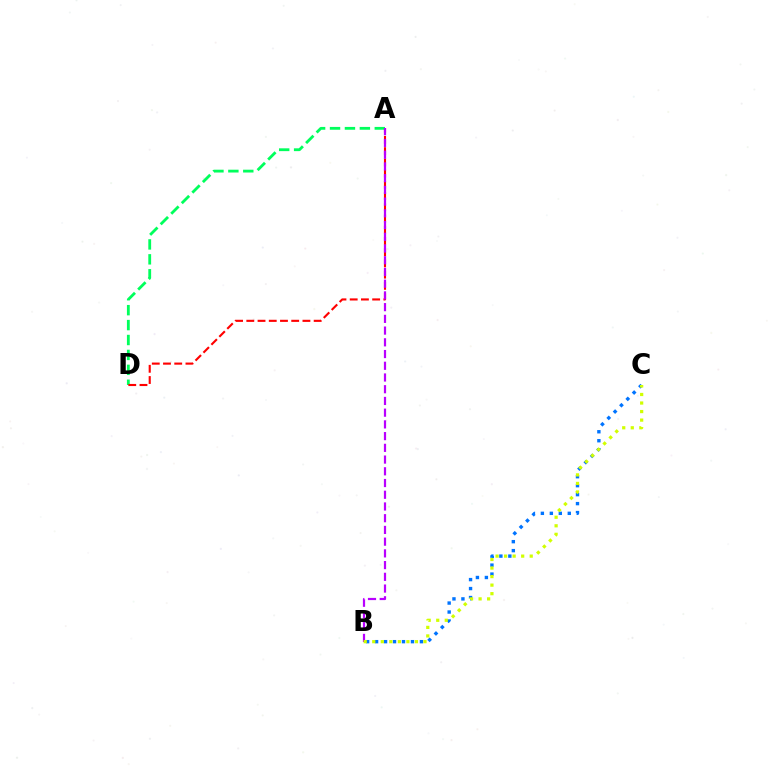{('A', 'D'): [{'color': '#00ff5c', 'line_style': 'dashed', 'thickness': 2.03}, {'color': '#ff0000', 'line_style': 'dashed', 'thickness': 1.52}], ('B', 'C'): [{'color': '#0074ff', 'line_style': 'dotted', 'thickness': 2.44}, {'color': '#d1ff00', 'line_style': 'dotted', 'thickness': 2.32}], ('A', 'B'): [{'color': '#b900ff', 'line_style': 'dashed', 'thickness': 1.59}]}